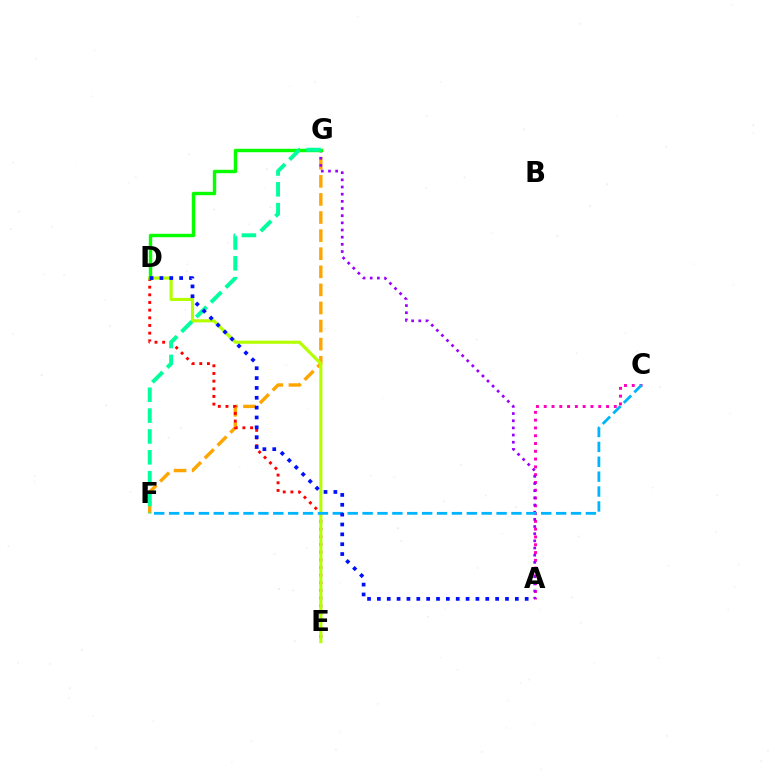{('F', 'G'): [{'color': '#ffa500', 'line_style': 'dashed', 'thickness': 2.46}, {'color': '#00ff9d', 'line_style': 'dashed', 'thickness': 2.83}], ('D', 'E'): [{'color': '#ff0000', 'line_style': 'dotted', 'thickness': 2.08}, {'color': '#b3ff00', 'line_style': 'solid', 'thickness': 2.25}], ('A', 'C'): [{'color': '#ff00bd', 'line_style': 'dotted', 'thickness': 2.12}], ('A', 'G'): [{'color': '#9b00ff', 'line_style': 'dotted', 'thickness': 1.95}], ('D', 'G'): [{'color': '#08ff00', 'line_style': 'solid', 'thickness': 2.46}], ('C', 'F'): [{'color': '#00b5ff', 'line_style': 'dashed', 'thickness': 2.02}], ('A', 'D'): [{'color': '#0010ff', 'line_style': 'dotted', 'thickness': 2.68}]}